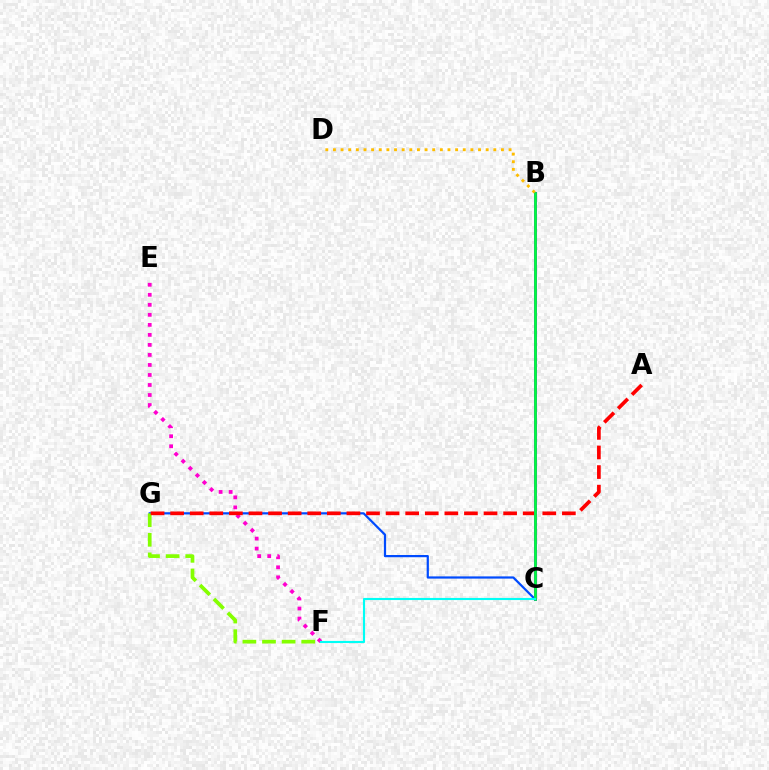{('E', 'F'): [{'color': '#ff00cf', 'line_style': 'dotted', 'thickness': 2.72}], ('C', 'G'): [{'color': '#004bff', 'line_style': 'solid', 'thickness': 1.6}], ('F', 'G'): [{'color': '#84ff00', 'line_style': 'dashed', 'thickness': 2.66}], ('A', 'G'): [{'color': '#ff0000', 'line_style': 'dashed', 'thickness': 2.66}], ('B', 'C'): [{'color': '#7200ff', 'line_style': 'solid', 'thickness': 2.18}, {'color': '#00ff39', 'line_style': 'solid', 'thickness': 1.93}], ('C', 'F'): [{'color': '#00fff6', 'line_style': 'solid', 'thickness': 1.53}], ('B', 'D'): [{'color': '#ffbd00', 'line_style': 'dotted', 'thickness': 2.07}]}